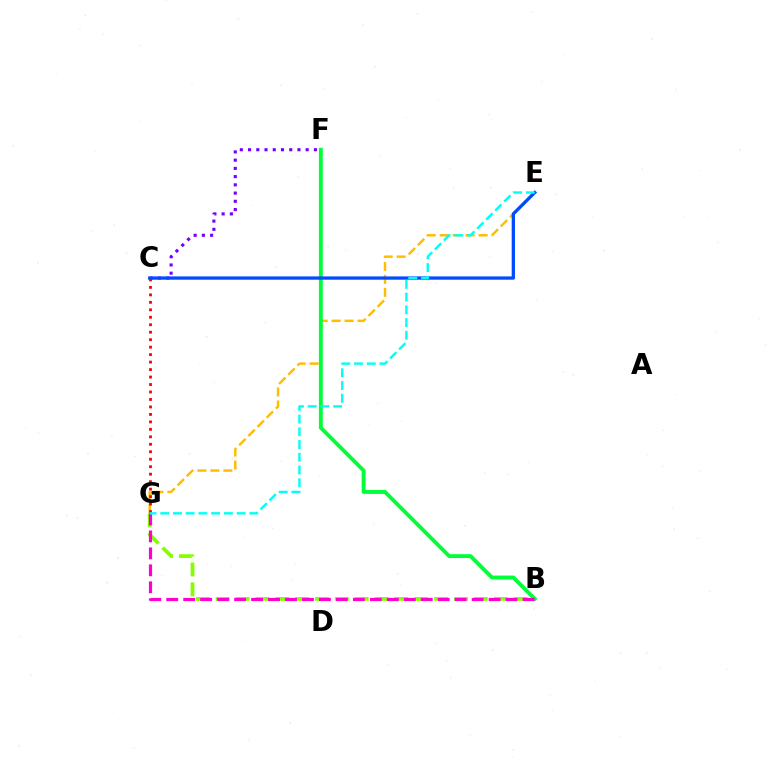{('C', 'F'): [{'color': '#7200ff', 'line_style': 'dotted', 'thickness': 2.24}], ('E', 'G'): [{'color': '#ffbd00', 'line_style': 'dashed', 'thickness': 1.76}, {'color': '#00fff6', 'line_style': 'dashed', 'thickness': 1.73}], ('B', 'G'): [{'color': '#84ff00', 'line_style': 'dashed', 'thickness': 2.7}, {'color': '#ff00cf', 'line_style': 'dashed', 'thickness': 2.31}], ('B', 'F'): [{'color': '#00ff39', 'line_style': 'solid', 'thickness': 2.78}], ('C', 'G'): [{'color': '#ff0000', 'line_style': 'dotted', 'thickness': 2.03}], ('C', 'E'): [{'color': '#004bff', 'line_style': 'solid', 'thickness': 2.37}]}